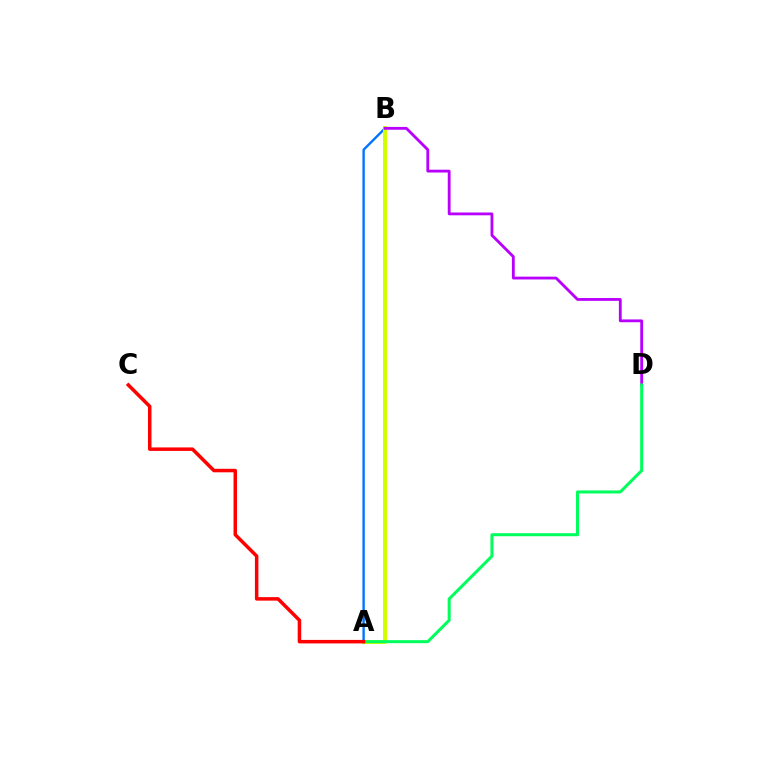{('A', 'B'): [{'color': '#0074ff', 'line_style': 'solid', 'thickness': 1.7}, {'color': '#d1ff00', 'line_style': 'solid', 'thickness': 2.89}], ('B', 'D'): [{'color': '#b900ff', 'line_style': 'solid', 'thickness': 2.03}], ('A', 'D'): [{'color': '#00ff5c', 'line_style': 'solid', 'thickness': 2.18}], ('A', 'C'): [{'color': '#ff0000', 'line_style': 'solid', 'thickness': 2.52}]}